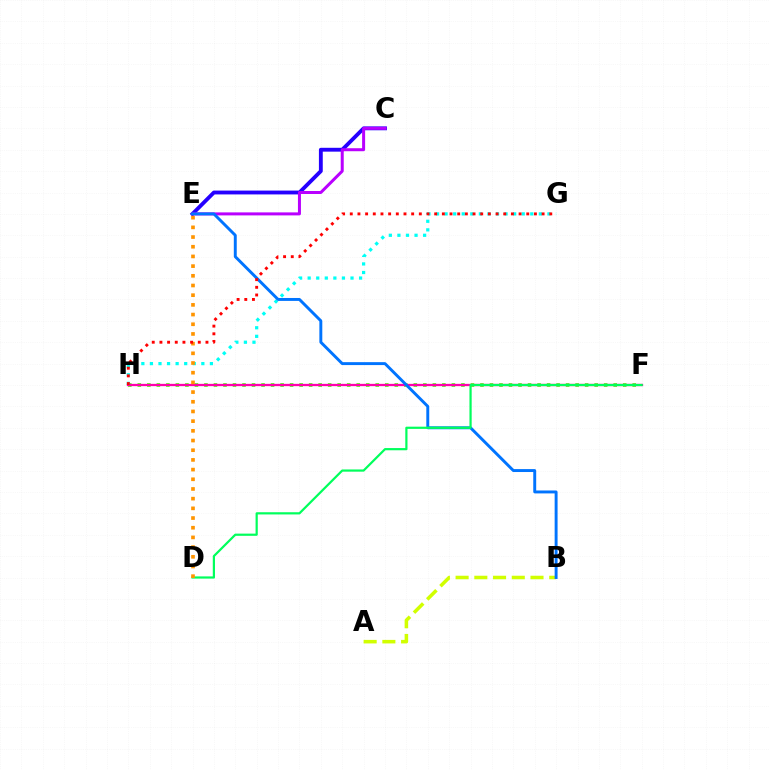{('A', 'B'): [{'color': '#d1ff00', 'line_style': 'dashed', 'thickness': 2.54}], ('C', 'E'): [{'color': '#2500ff', 'line_style': 'solid', 'thickness': 2.77}, {'color': '#b900ff', 'line_style': 'solid', 'thickness': 2.16}], ('F', 'H'): [{'color': '#3dff00', 'line_style': 'dotted', 'thickness': 2.59}, {'color': '#ff00ac', 'line_style': 'solid', 'thickness': 1.66}], ('G', 'H'): [{'color': '#00fff6', 'line_style': 'dotted', 'thickness': 2.33}, {'color': '#ff0000', 'line_style': 'dotted', 'thickness': 2.08}], ('B', 'E'): [{'color': '#0074ff', 'line_style': 'solid', 'thickness': 2.11}], ('D', 'F'): [{'color': '#00ff5c', 'line_style': 'solid', 'thickness': 1.59}], ('D', 'E'): [{'color': '#ff9400', 'line_style': 'dotted', 'thickness': 2.63}]}